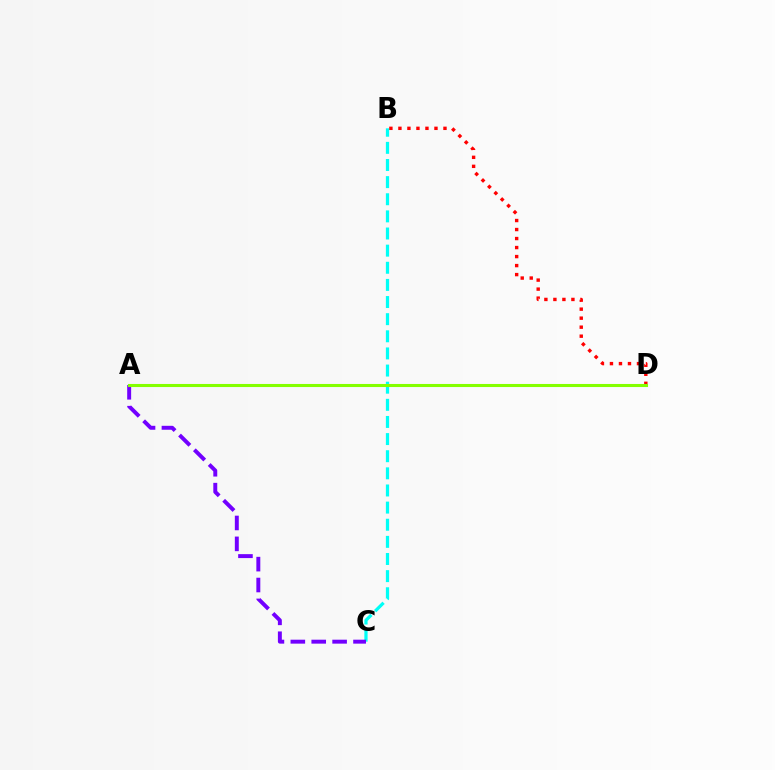{('B', 'C'): [{'color': '#00fff6', 'line_style': 'dashed', 'thickness': 2.33}], ('B', 'D'): [{'color': '#ff0000', 'line_style': 'dotted', 'thickness': 2.45}], ('A', 'C'): [{'color': '#7200ff', 'line_style': 'dashed', 'thickness': 2.84}], ('A', 'D'): [{'color': '#84ff00', 'line_style': 'solid', 'thickness': 2.21}]}